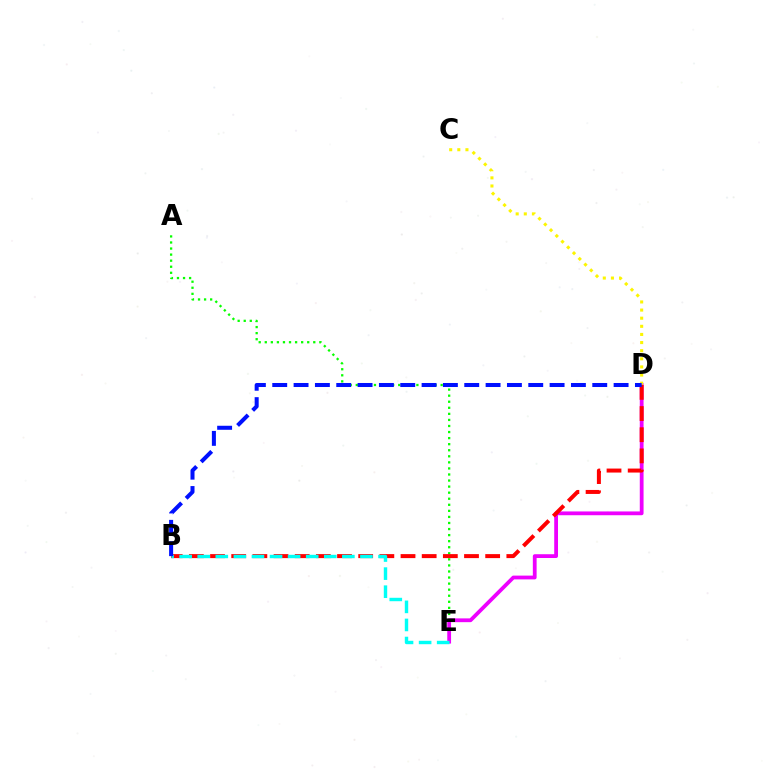{('A', 'E'): [{'color': '#08ff00', 'line_style': 'dotted', 'thickness': 1.65}], ('D', 'E'): [{'color': '#ee00ff', 'line_style': 'solid', 'thickness': 2.72}], ('B', 'D'): [{'color': '#ff0000', 'line_style': 'dashed', 'thickness': 2.88}, {'color': '#0010ff', 'line_style': 'dashed', 'thickness': 2.9}], ('B', 'E'): [{'color': '#00fff6', 'line_style': 'dashed', 'thickness': 2.46}], ('C', 'D'): [{'color': '#fcf500', 'line_style': 'dotted', 'thickness': 2.21}]}